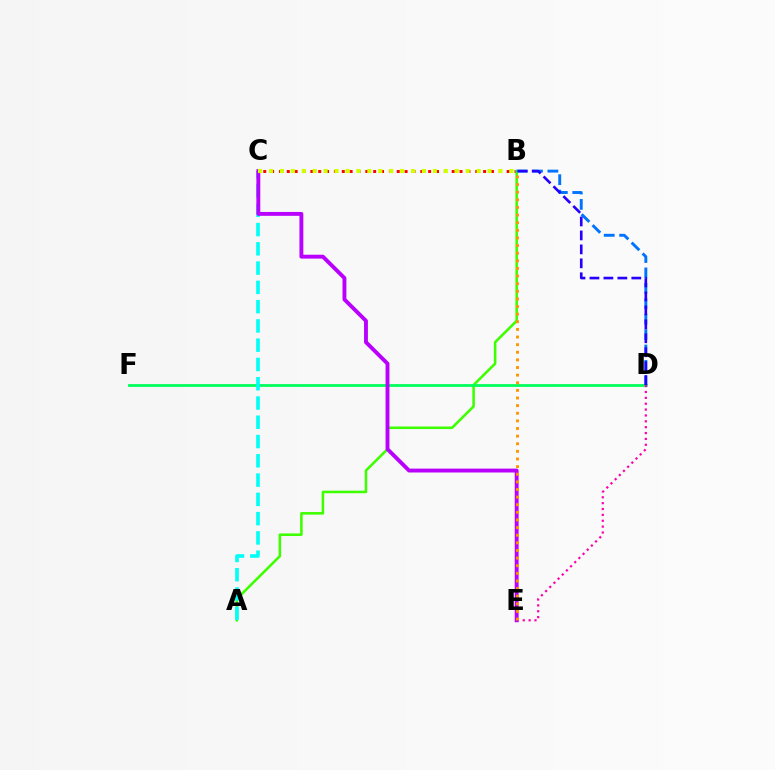{('B', 'C'): [{'color': '#ff0000', 'line_style': 'dotted', 'thickness': 2.13}, {'color': '#d1ff00', 'line_style': 'dotted', 'thickness': 2.97}], ('A', 'B'): [{'color': '#3dff00', 'line_style': 'solid', 'thickness': 1.84}], ('D', 'F'): [{'color': '#00ff5c', 'line_style': 'solid', 'thickness': 2.01}], ('A', 'C'): [{'color': '#00fff6', 'line_style': 'dashed', 'thickness': 2.62}], ('D', 'E'): [{'color': '#ff00ac', 'line_style': 'dotted', 'thickness': 1.59}], ('C', 'E'): [{'color': '#b900ff', 'line_style': 'solid', 'thickness': 2.8}], ('B', 'D'): [{'color': '#0074ff', 'line_style': 'dashed', 'thickness': 2.09}, {'color': '#2500ff', 'line_style': 'dashed', 'thickness': 1.9}], ('B', 'E'): [{'color': '#ff9400', 'line_style': 'dotted', 'thickness': 2.07}]}